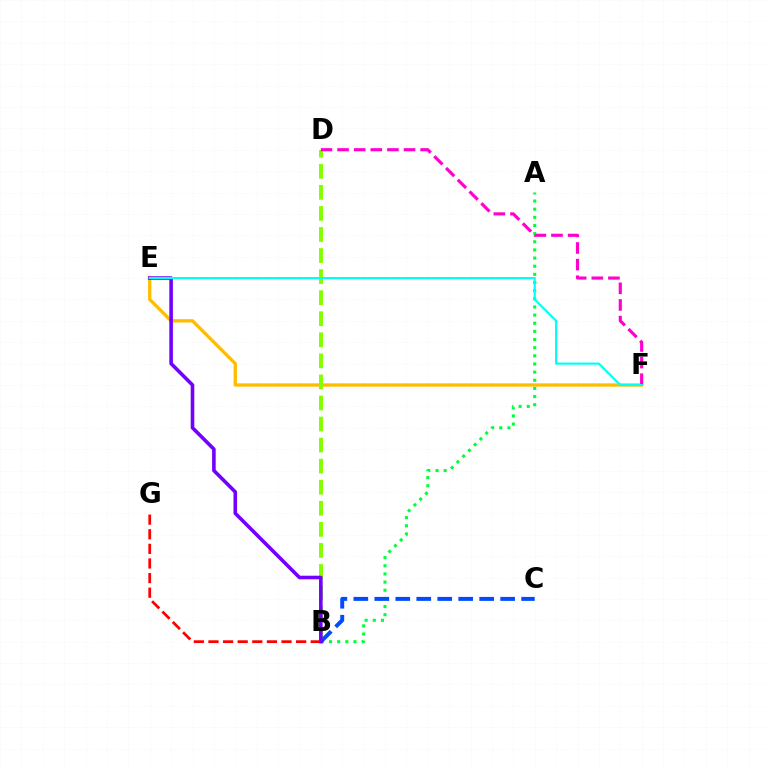{('B', 'G'): [{'color': '#ff0000', 'line_style': 'dashed', 'thickness': 1.98}], ('E', 'F'): [{'color': '#ffbd00', 'line_style': 'solid', 'thickness': 2.39}, {'color': '#00fff6', 'line_style': 'solid', 'thickness': 1.54}], ('B', 'D'): [{'color': '#84ff00', 'line_style': 'dashed', 'thickness': 2.86}], ('A', 'B'): [{'color': '#00ff39', 'line_style': 'dotted', 'thickness': 2.21}], ('D', 'F'): [{'color': '#ff00cf', 'line_style': 'dashed', 'thickness': 2.26}], ('B', 'C'): [{'color': '#004bff', 'line_style': 'dashed', 'thickness': 2.85}], ('B', 'E'): [{'color': '#7200ff', 'line_style': 'solid', 'thickness': 2.59}]}